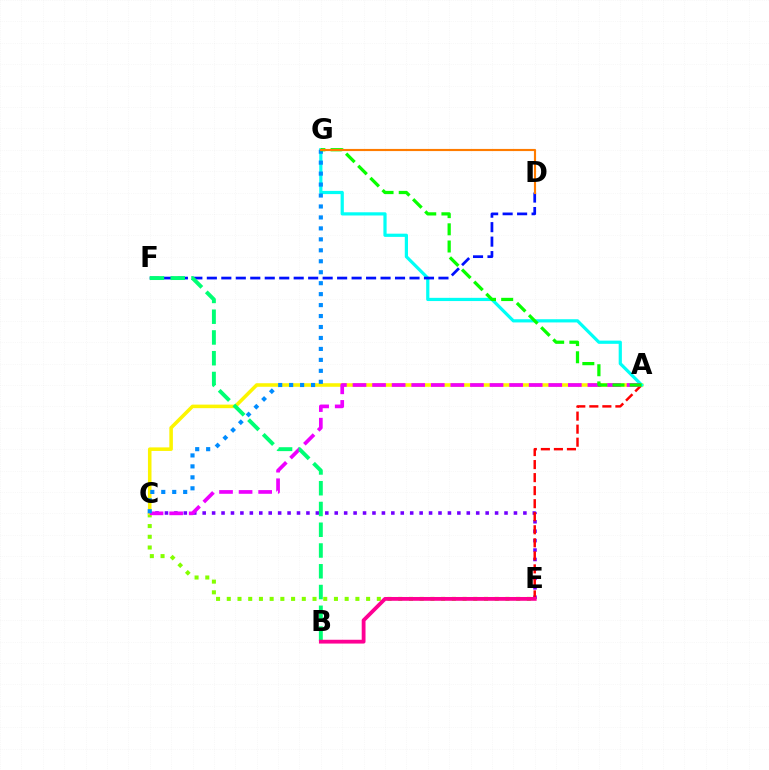{('C', 'E'): [{'color': '#84ff00', 'line_style': 'dotted', 'thickness': 2.91}, {'color': '#7200ff', 'line_style': 'dotted', 'thickness': 2.56}], ('A', 'C'): [{'color': '#fcf500', 'line_style': 'solid', 'thickness': 2.56}, {'color': '#ee00ff', 'line_style': 'dashed', 'thickness': 2.66}], ('A', 'E'): [{'color': '#ff0000', 'line_style': 'dashed', 'thickness': 1.77}], ('A', 'G'): [{'color': '#00fff6', 'line_style': 'solid', 'thickness': 2.31}, {'color': '#08ff00', 'line_style': 'dashed', 'thickness': 2.33}], ('D', 'F'): [{'color': '#0010ff', 'line_style': 'dashed', 'thickness': 1.97}], ('C', 'G'): [{'color': '#008cff', 'line_style': 'dotted', 'thickness': 2.98}], ('B', 'F'): [{'color': '#00ff74', 'line_style': 'dashed', 'thickness': 2.82}], ('B', 'E'): [{'color': '#ff0094', 'line_style': 'solid', 'thickness': 2.74}], ('D', 'G'): [{'color': '#ff7c00', 'line_style': 'solid', 'thickness': 1.55}]}